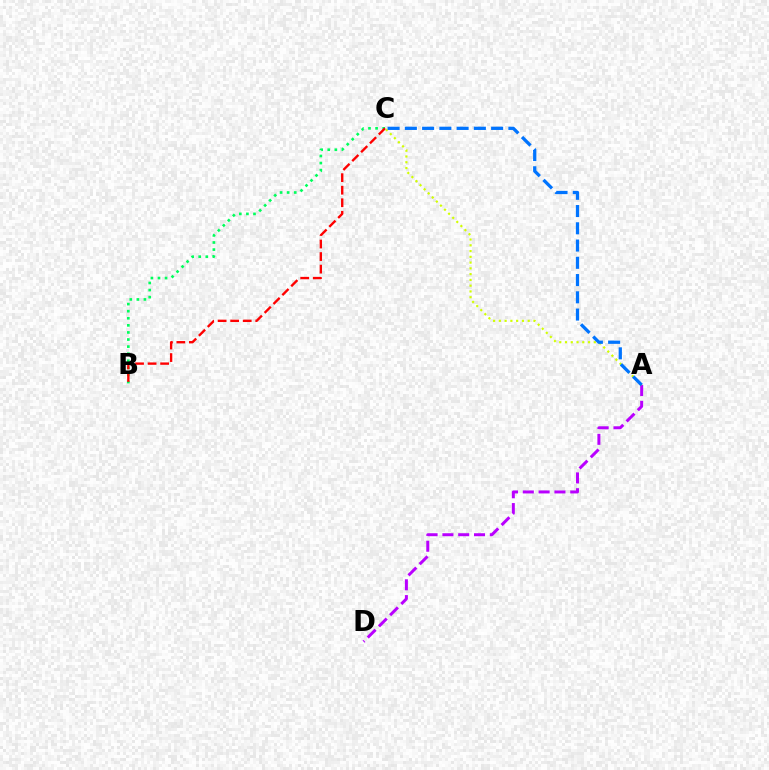{('B', 'C'): [{'color': '#00ff5c', 'line_style': 'dotted', 'thickness': 1.93}, {'color': '#ff0000', 'line_style': 'dashed', 'thickness': 1.7}], ('A', 'D'): [{'color': '#b900ff', 'line_style': 'dashed', 'thickness': 2.15}], ('A', 'C'): [{'color': '#d1ff00', 'line_style': 'dotted', 'thickness': 1.57}, {'color': '#0074ff', 'line_style': 'dashed', 'thickness': 2.34}]}